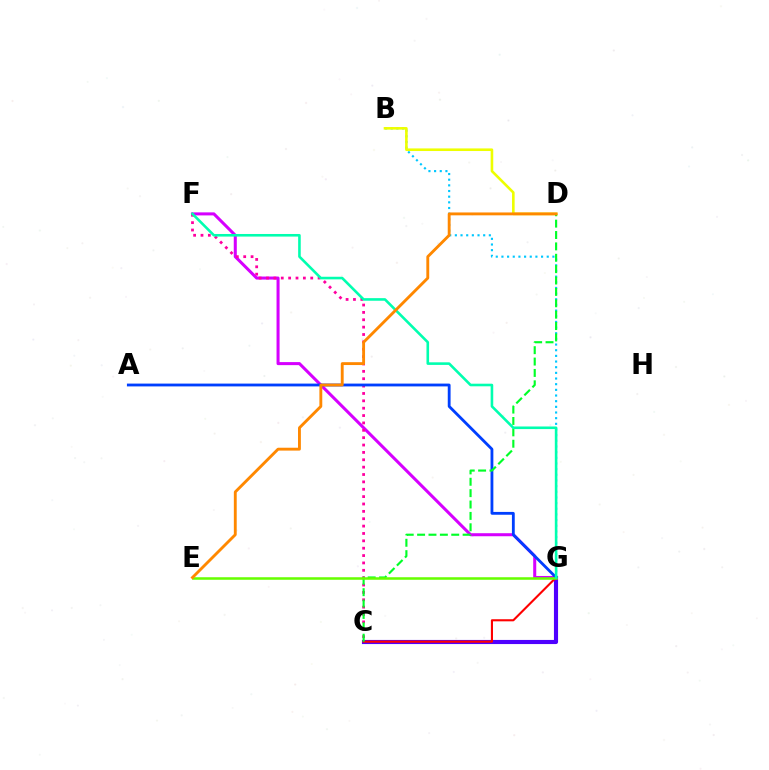{('C', 'G'): [{'color': '#4f00ff', 'line_style': 'solid', 'thickness': 2.97}, {'color': '#ff0000', 'line_style': 'solid', 'thickness': 1.52}], ('F', 'G'): [{'color': '#d600ff', 'line_style': 'solid', 'thickness': 2.19}, {'color': '#00ffaf', 'line_style': 'solid', 'thickness': 1.87}], ('C', 'F'): [{'color': '#ff00a0', 'line_style': 'dotted', 'thickness': 2.0}], ('A', 'G'): [{'color': '#003fff', 'line_style': 'solid', 'thickness': 2.03}], ('B', 'G'): [{'color': '#00c7ff', 'line_style': 'dotted', 'thickness': 1.54}], ('B', 'D'): [{'color': '#eeff00', 'line_style': 'solid', 'thickness': 1.88}], ('C', 'D'): [{'color': '#00ff27', 'line_style': 'dashed', 'thickness': 1.55}], ('E', 'G'): [{'color': '#66ff00', 'line_style': 'solid', 'thickness': 1.83}], ('D', 'E'): [{'color': '#ff8800', 'line_style': 'solid', 'thickness': 2.07}]}